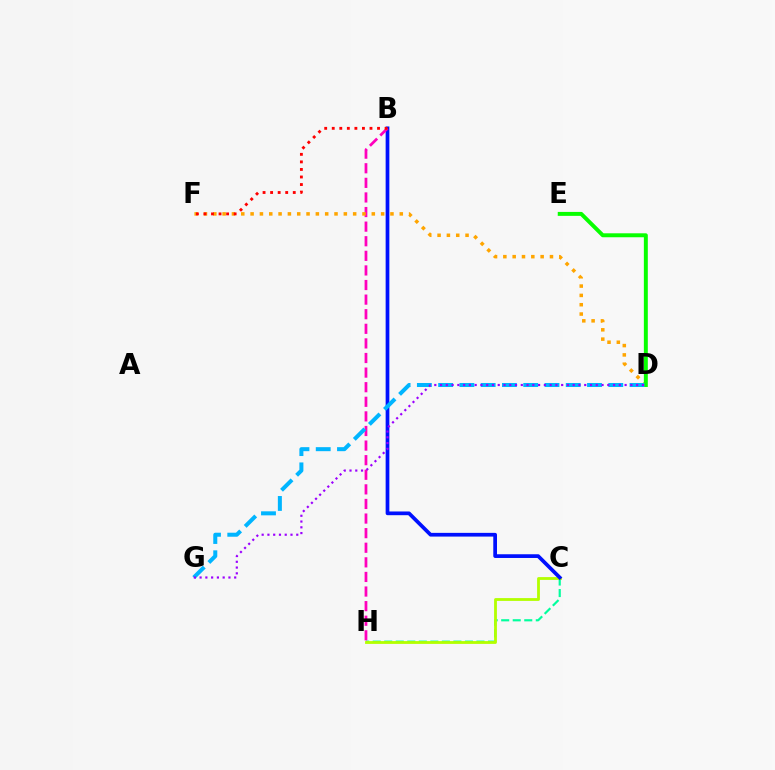{('C', 'H'): [{'color': '#00ff9d', 'line_style': 'dashed', 'thickness': 1.57}, {'color': '#b3ff00', 'line_style': 'solid', 'thickness': 2.03}], ('B', 'C'): [{'color': '#0010ff', 'line_style': 'solid', 'thickness': 2.68}], ('B', 'H'): [{'color': '#ff00bd', 'line_style': 'dashed', 'thickness': 1.98}], ('D', 'F'): [{'color': '#ffa500', 'line_style': 'dotted', 'thickness': 2.53}], ('D', 'E'): [{'color': '#08ff00', 'line_style': 'solid', 'thickness': 2.84}], ('B', 'F'): [{'color': '#ff0000', 'line_style': 'dotted', 'thickness': 2.05}], ('D', 'G'): [{'color': '#00b5ff', 'line_style': 'dashed', 'thickness': 2.89}, {'color': '#9b00ff', 'line_style': 'dotted', 'thickness': 1.57}]}